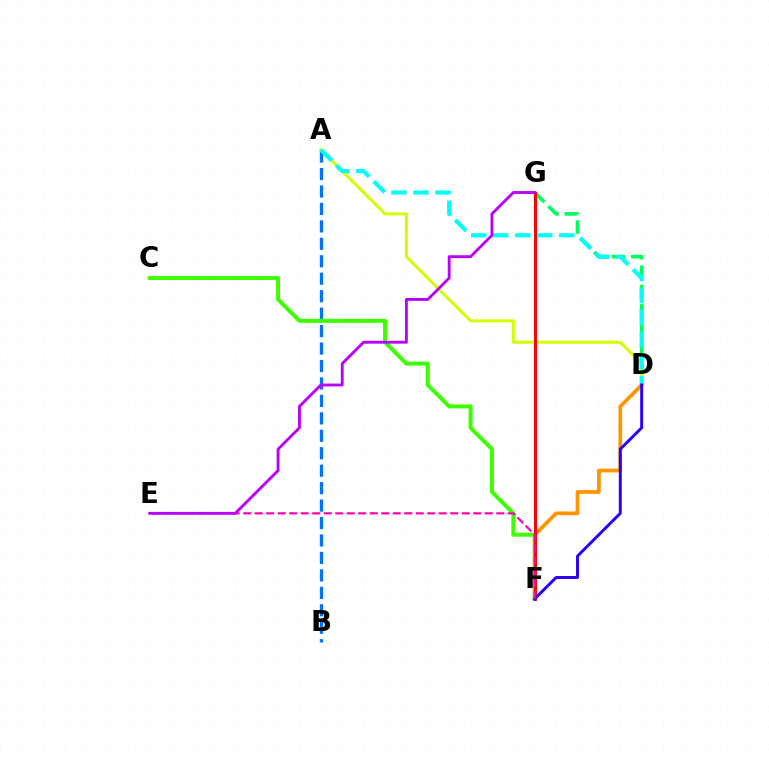{('D', 'G'): [{'color': '#00ff5c', 'line_style': 'dashed', 'thickness': 2.63}], ('A', 'D'): [{'color': '#d1ff00', 'line_style': 'solid', 'thickness': 2.15}, {'color': '#00fff6', 'line_style': 'dashed', 'thickness': 2.99}], ('A', 'B'): [{'color': '#0074ff', 'line_style': 'dashed', 'thickness': 2.37}], ('C', 'F'): [{'color': '#3dff00', 'line_style': 'solid', 'thickness': 2.87}], ('D', 'F'): [{'color': '#ff9400', 'line_style': 'solid', 'thickness': 2.68}, {'color': '#2500ff', 'line_style': 'solid', 'thickness': 2.12}], ('F', 'G'): [{'color': '#ff0000', 'line_style': 'solid', 'thickness': 2.17}], ('E', 'F'): [{'color': '#ff00ac', 'line_style': 'dashed', 'thickness': 1.56}], ('E', 'G'): [{'color': '#b900ff', 'line_style': 'solid', 'thickness': 2.05}]}